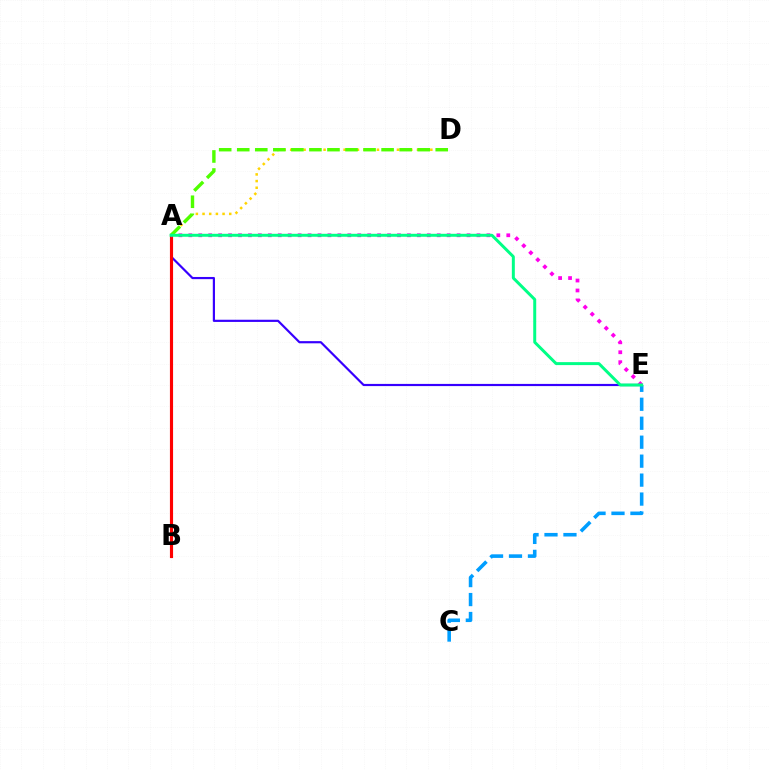{('A', 'E'): [{'color': '#3700ff', 'line_style': 'solid', 'thickness': 1.57}, {'color': '#ff00ed', 'line_style': 'dotted', 'thickness': 2.7}, {'color': '#00ff86', 'line_style': 'solid', 'thickness': 2.14}], ('C', 'E'): [{'color': '#009eff', 'line_style': 'dashed', 'thickness': 2.58}], ('A', 'B'): [{'color': '#ff0000', 'line_style': 'solid', 'thickness': 2.26}], ('A', 'D'): [{'color': '#ffd500', 'line_style': 'dotted', 'thickness': 1.81}, {'color': '#4fff00', 'line_style': 'dashed', 'thickness': 2.45}]}